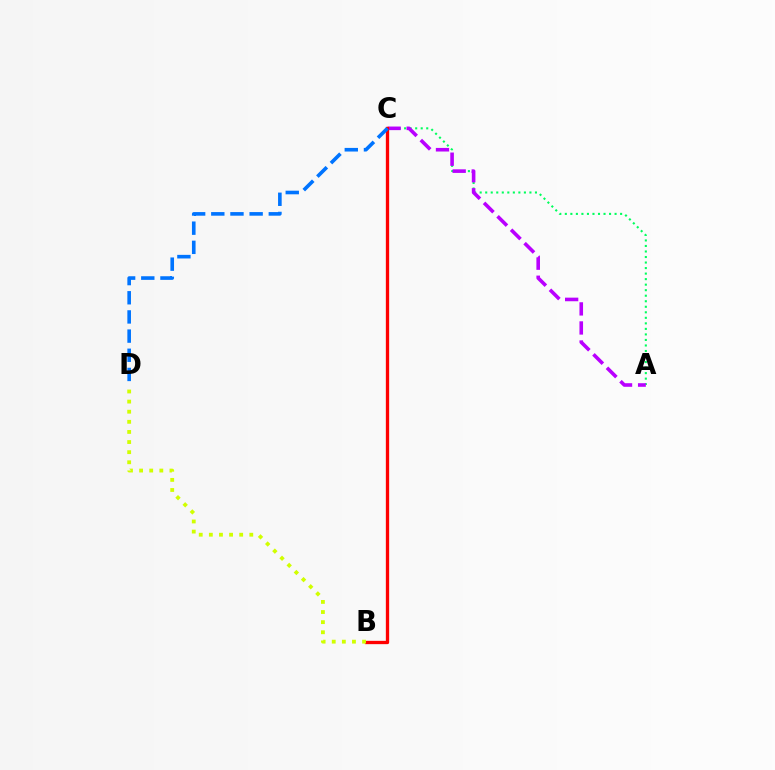{('A', 'C'): [{'color': '#00ff5c', 'line_style': 'dotted', 'thickness': 1.5}, {'color': '#b900ff', 'line_style': 'dashed', 'thickness': 2.59}], ('B', 'C'): [{'color': '#ff0000', 'line_style': 'solid', 'thickness': 2.38}], ('C', 'D'): [{'color': '#0074ff', 'line_style': 'dashed', 'thickness': 2.6}], ('B', 'D'): [{'color': '#d1ff00', 'line_style': 'dotted', 'thickness': 2.75}]}